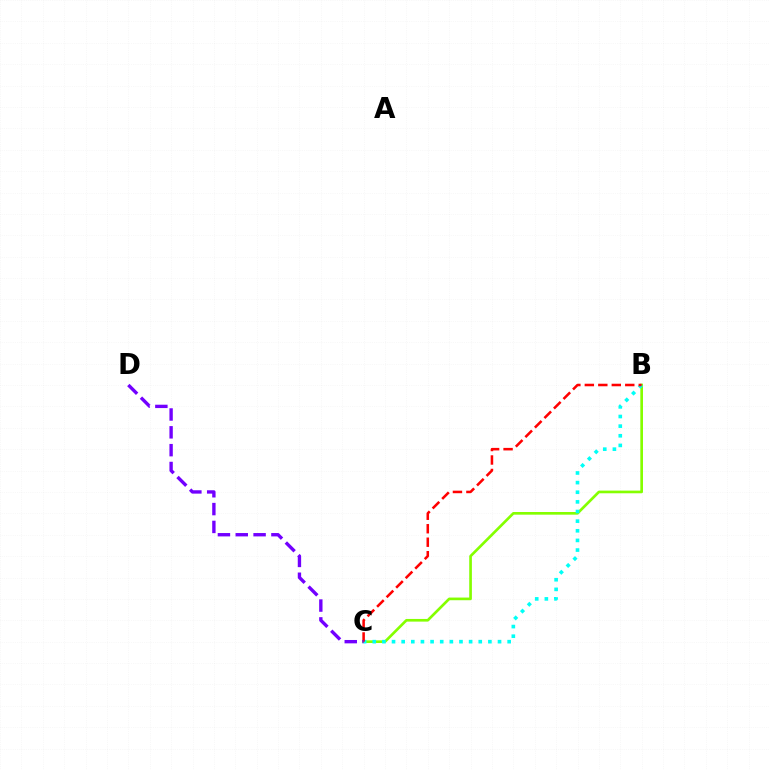{('B', 'C'): [{'color': '#84ff00', 'line_style': 'solid', 'thickness': 1.92}, {'color': '#00fff6', 'line_style': 'dotted', 'thickness': 2.62}, {'color': '#ff0000', 'line_style': 'dashed', 'thickness': 1.83}], ('C', 'D'): [{'color': '#7200ff', 'line_style': 'dashed', 'thickness': 2.42}]}